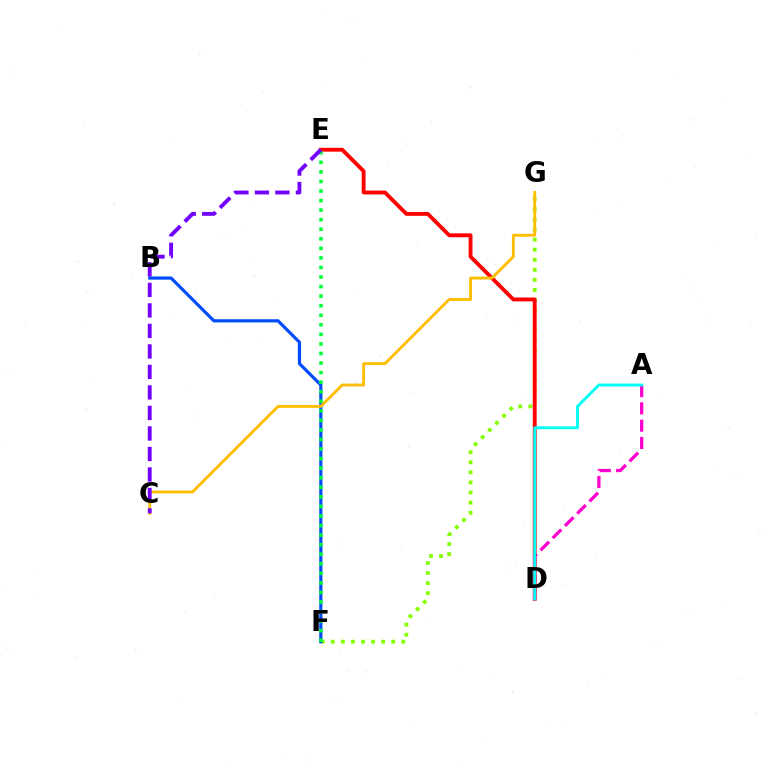{('F', 'G'): [{'color': '#84ff00', 'line_style': 'dotted', 'thickness': 2.74}], ('D', 'E'): [{'color': '#ff0000', 'line_style': 'solid', 'thickness': 2.78}], ('A', 'D'): [{'color': '#ff00cf', 'line_style': 'dashed', 'thickness': 2.35}, {'color': '#00fff6', 'line_style': 'solid', 'thickness': 2.09}], ('B', 'F'): [{'color': '#004bff', 'line_style': 'solid', 'thickness': 2.29}], ('E', 'F'): [{'color': '#00ff39', 'line_style': 'dotted', 'thickness': 2.6}], ('C', 'G'): [{'color': '#ffbd00', 'line_style': 'solid', 'thickness': 2.06}], ('C', 'E'): [{'color': '#7200ff', 'line_style': 'dashed', 'thickness': 2.79}]}